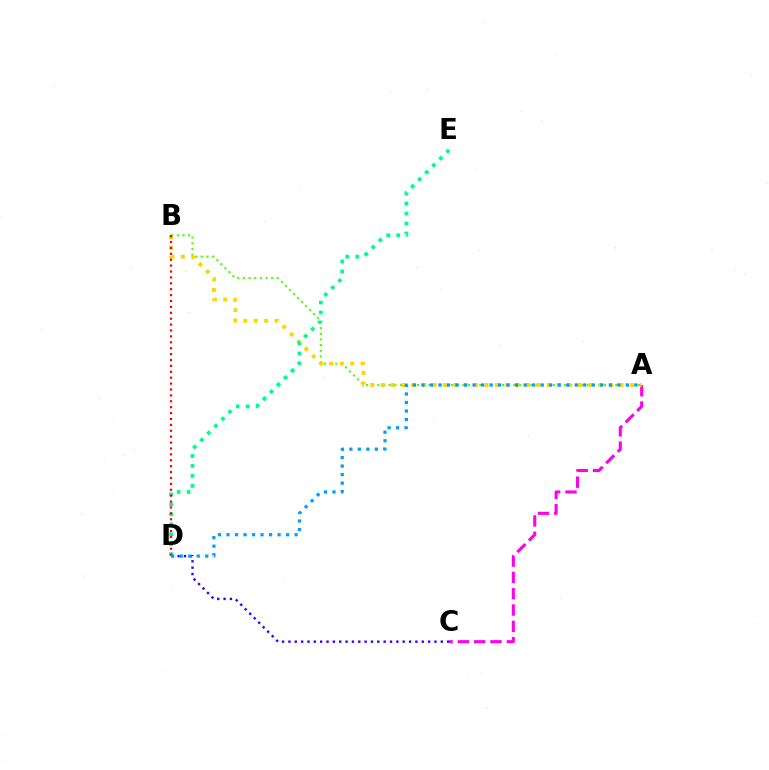{('A', 'B'): [{'color': '#4fff00', 'line_style': 'dotted', 'thickness': 1.54}, {'color': '#ffd500', 'line_style': 'dotted', 'thickness': 2.82}], ('A', 'C'): [{'color': '#ff00ed', 'line_style': 'dashed', 'thickness': 2.22}], ('C', 'D'): [{'color': '#3700ff', 'line_style': 'dotted', 'thickness': 1.73}], ('D', 'E'): [{'color': '#00ff86', 'line_style': 'dotted', 'thickness': 2.71}], ('B', 'D'): [{'color': '#ff0000', 'line_style': 'dotted', 'thickness': 1.6}], ('A', 'D'): [{'color': '#009eff', 'line_style': 'dotted', 'thickness': 2.31}]}